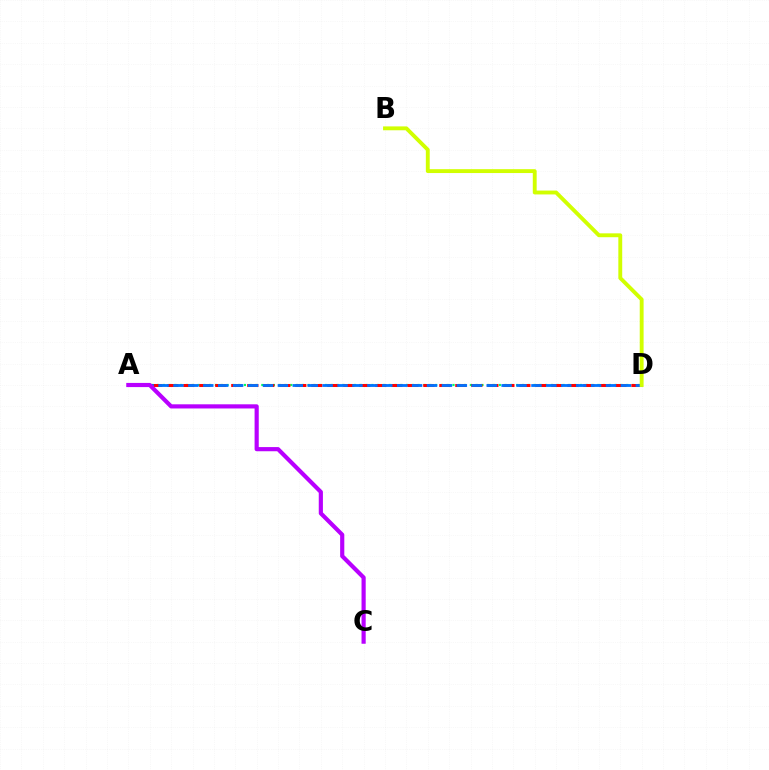{('A', 'D'): [{'color': '#00ff5c', 'line_style': 'dotted', 'thickness': 1.57}, {'color': '#ff0000', 'line_style': 'dashed', 'thickness': 2.17}, {'color': '#0074ff', 'line_style': 'dashed', 'thickness': 2.03}], ('B', 'D'): [{'color': '#d1ff00', 'line_style': 'solid', 'thickness': 2.79}], ('A', 'C'): [{'color': '#b900ff', 'line_style': 'solid', 'thickness': 2.99}]}